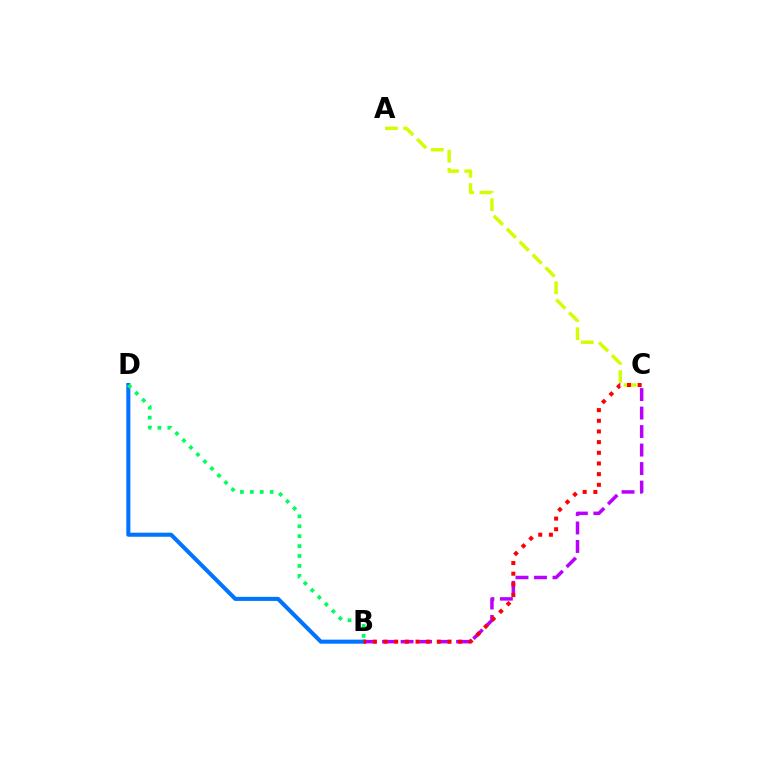{('A', 'C'): [{'color': '#d1ff00', 'line_style': 'dashed', 'thickness': 2.48}], ('B', 'C'): [{'color': '#b900ff', 'line_style': 'dashed', 'thickness': 2.51}, {'color': '#ff0000', 'line_style': 'dotted', 'thickness': 2.9}], ('B', 'D'): [{'color': '#0074ff', 'line_style': 'solid', 'thickness': 2.92}, {'color': '#00ff5c', 'line_style': 'dotted', 'thickness': 2.69}]}